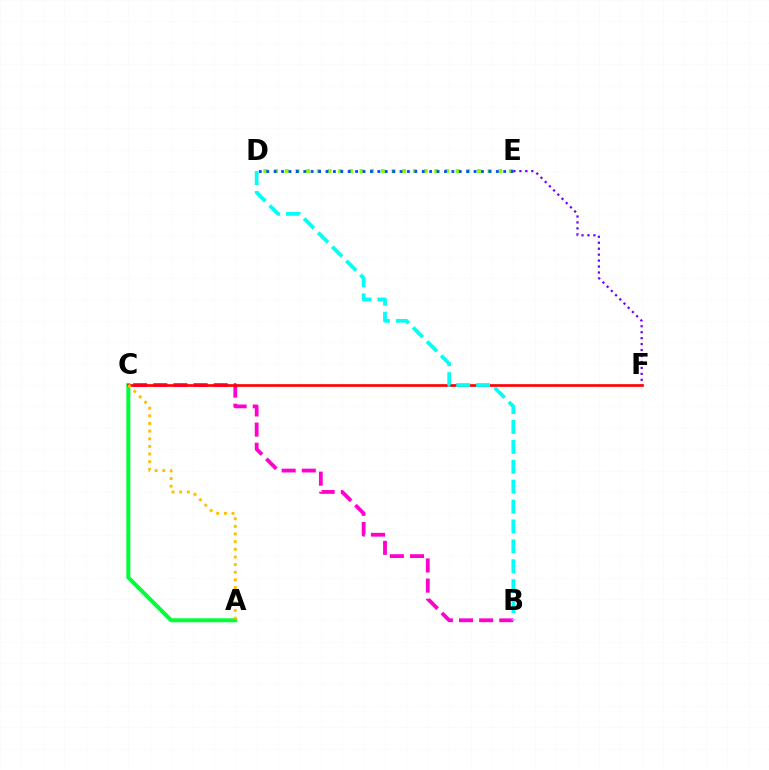{('D', 'E'): [{'color': '#84ff00', 'line_style': 'dotted', 'thickness': 2.9}, {'color': '#004bff', 'line_style': 'dotted', 'thickness': 2.01}], ('B', 'C'): [{'color': '#ff00cf', 'line_style': 'dashed', 'thickness': 2.74}], ('A', 'C'): [{'color': '#00ff39', 'line_style': 'solid', 'thickness': 2.88}, {'color': '#ffbd00', 'line_style': 'dotted', 'thickness': 2.08}], ('E', 'F'): [{'color': '#7200ff', 'line_style': 'dotted', 'thickness': 1.62}], ('C', 'F'): [{'color': '#ff0000', 'line_style': 'solid', 'thickness': 1.92}], ('B', 'D'): [{'color': '#00fff6', 'line_style': 'dashed', 'thickness': 2.7}]}